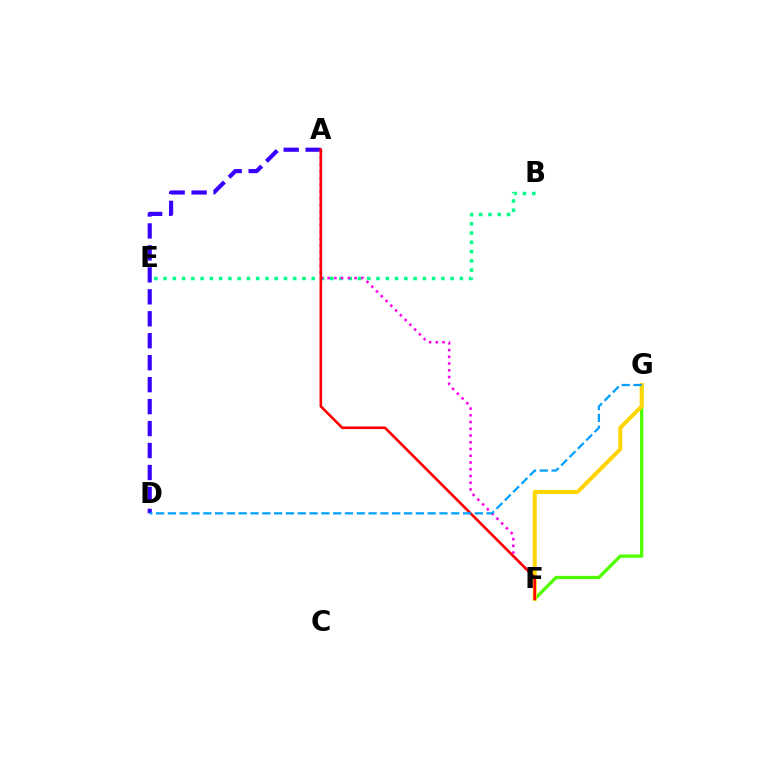{('B', 'E'): [{'color': '#00ff86', 'line_style': 'dotted', 'thickness': 2.52}], ('F', 'G'): [{'color': '#4fff00', 'line_style': 'solid', 'thickness': 2.37}, {'color': '#ffd500', 'line_style': 'solid', 'thickness': 2.88}], ('A', 'D'): [{'color': '#3700ff', 'line_style': 'dashed', 'thickness': 2.98}], ('A', 'F'): [{'color': '#ff00ed', 'line_style': 'dotted', 'thickness': 1.83}, {'color': '#ff0000', 'line_style': 'solid', 'thickness': 1.89}], ('D', 'G'): [{'color': '#009eff', 'line_style': 'dashed', 'thickness': 1.6}]}